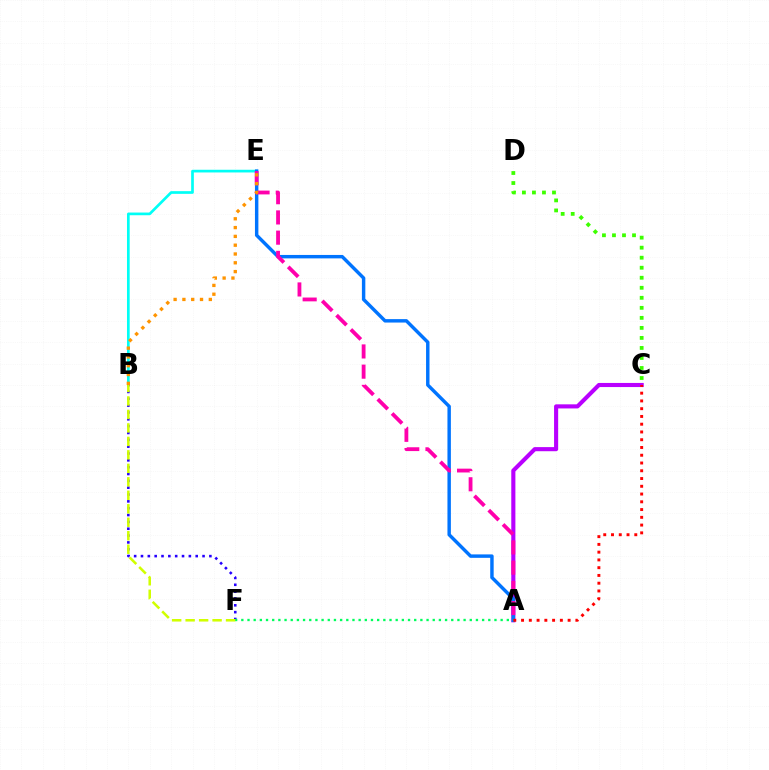{('B', 'E'): [{'color': '#00fff6', 'line_style': 'solid', 'thickness': 1.94}, {'color': '#ff9400', 'line_style': 'dotted', 'thickness': 2.39}], ('A', 'C'): [{'color': '#b900ff', 'line_style': 'solid', 'thickness': 2.96}, {'color': '#ff0000', 'line_style': 'dotted', 'thickness': 2.11}], ('A', 'E'): [{'color': '#0074ff', 'line_style': 'solid', 'thickness': 2.47}, {'color': '#ff00ac', 'line_style': 'dashed', 'thickness': 2.75}], ('B', 'F'): [{'color': '#2500ff', 'line_style': 'dotted', 'thickness': 1.86}, {'color': '#d1ff00', 'line_style': 'dashed', 'thickness': 1.83}], ('A', 'F'): [{'color': '#00ff5c', 'line_style': 'dotted', 'thickness': 1.68}], ('C', 'D'): [{'color': '#3dff00', 'line_style': 'dotted', 'thickness': 2.72}]}